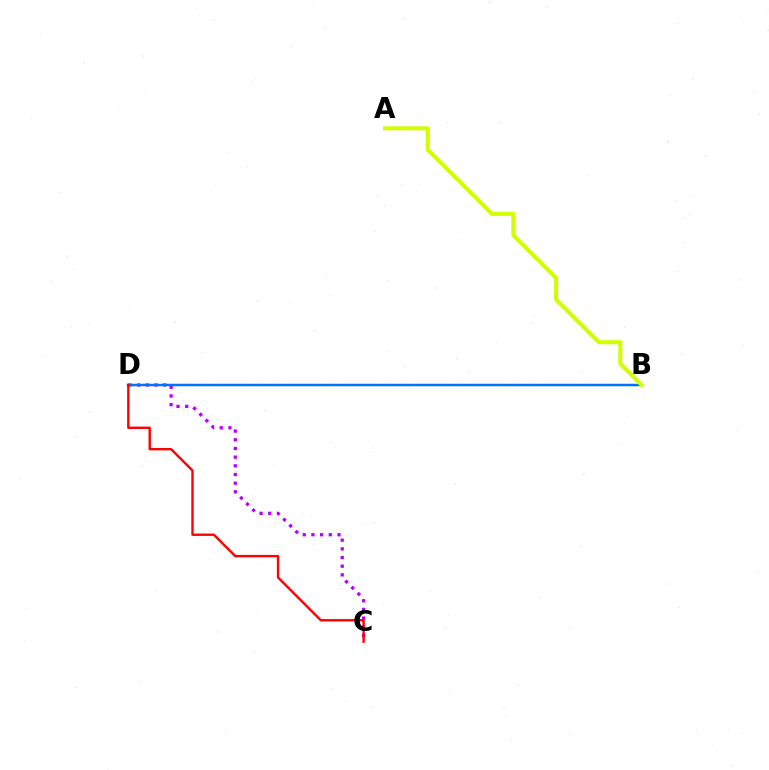{('B', 'D'): [{'color': '#00ff5c', 'line_style': 'dotted', 'thickness': 1.51}, {'color': '#0074ff', 'line_style': 'solid', 'thickness': 1.78}], ('C', 'D'): [{'color': '#b900ff', 'line_style': 'dotted', 'thickness': 2.36}, {'color': '#ff0000', 'line_style': 'solid', 'thickness': 1.72}], ('A', 'B'): [{'color': '#d1ff00', 'line_style': 'solid', 'thickness': 2.92}]}